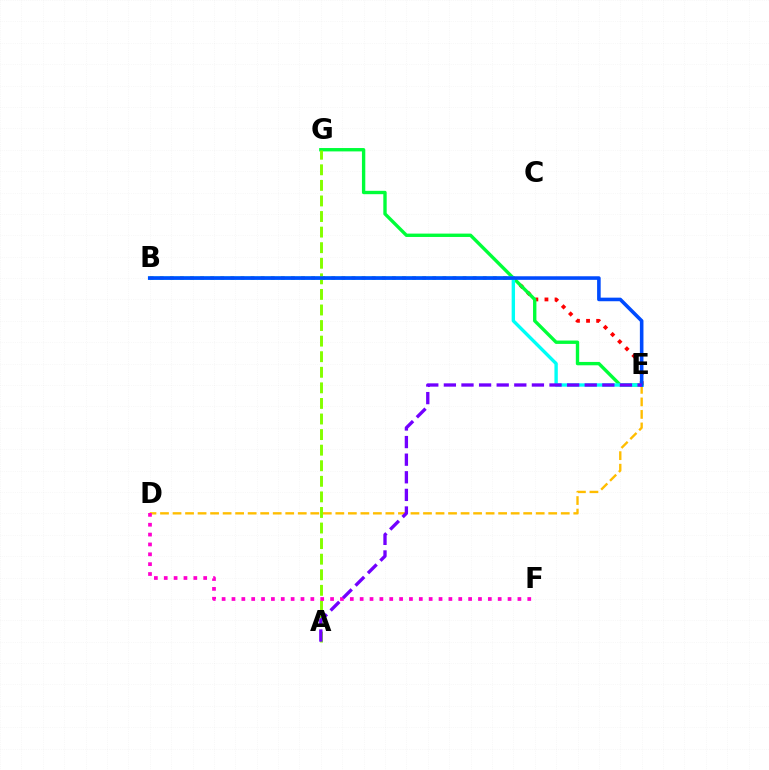{('D', 'E'): [{'color': '#ffbd00', 'line_style': 'dashed', 'thickness': 1.7}], ('B', 'E'): [{'color': '#ff0000', 'line_style': 'dotted', 'thickness': 2.74}, {'color': '#00fff6', 'line_style': 'solid', 'thickness': 2.43}, {'color': '#004bff', 'line_style': 'solid', 'thickness': 2.58}], ('E', 'G'): [{'color': '#00ff39', 'line_style': 'solid', 'thickness': 2.42}], ('A', 'G'): [{'color': '#84ff00', 'line_style': 'dashed', 'thickness': 2.12}], ('D', 'F'): [{'color': '#ff00cf', 'line_style': 'dotted', 'thickness': 2.68}], ('A', 'E'): [{'color': '#7200ff', 'line_style': 'dashed', 'thickness': 2.39}]}